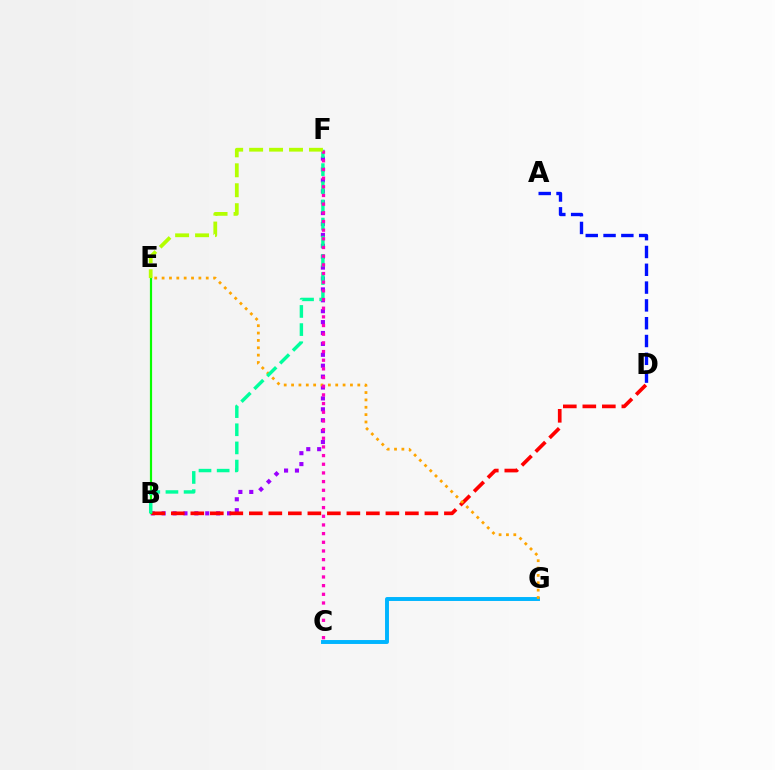{('B', 'F'): [{'color': '#9b00ff', 'line_style': 'dotted', 'thickness': 2.96}, {'color': '#00ff9d', 'line_style': 'dashed', 'thickness': 2.47}], ('C', 'G'): [{'color': '#00b5ff', 'line_style': 'solid', 'thickness': 2.83}], ('B', 'D'): [{'color': '#ff0000', 'line_style': 'dashed', 'thickness': 2.65}], ('B', 'E'): [{'color': '#08ff00', 'line_style': 'solid', 'thickness': 1.58}], ('A', 'D'): [{'color': '#0010ff', 'line_style': 'dashed', 'thickness': 2.42}], ('E', 'G'): [{'color': '#ffa500', 'line_style': 'dotted', 'thickness': 2.0}], ('C', 'F'): [{'color': '#ff00bd', 'line_style': 'dotted', 'thickness': 2.36}], ('E', 'F'): [{'color': '#b3ff00', 'line_style': 'dashed', 'thickness': 2.71}]}